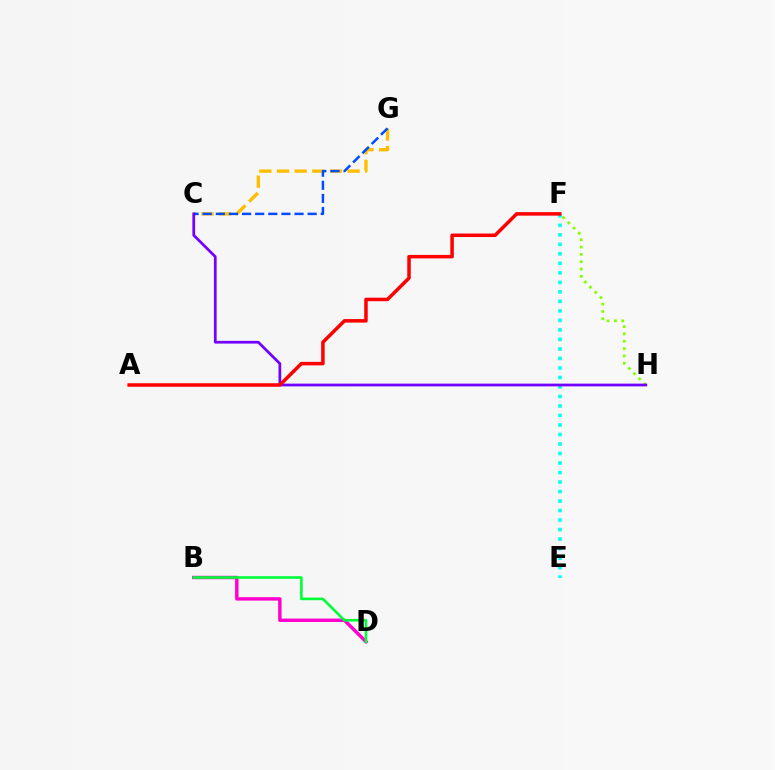{('C', 'G'): [{'color': '#ffbd00', 'line_style': 'dashed', 'thickness': 2.4}, {'color': '#004bff', 'line_style': 'dashed', 'thickness': 1.78}], ('E', 'F'): [{'color': '#00fff6', 'line_style': 'dotted', 'thickness': 2.58}], ('F', 'H'): [{'color': '#84ff00', 'line_style': 'dotted', 'thickness': 1.99}], ('C', 'H'): [{'color': '#7200ff', 'line_style': 'solid', 'thickness': 1.97}], ('A', 'F'): [{'color': '#ff0000', 'line_style': 'solid', 'thickness': 2.53}], ('B', 'D'): [{'color': '#ff00cf', 'line_style': 'solid', 'thickness': 2.46}, {'color': '#00ff39', 'line_style': 'solid', 'thickness': 1.89}]}